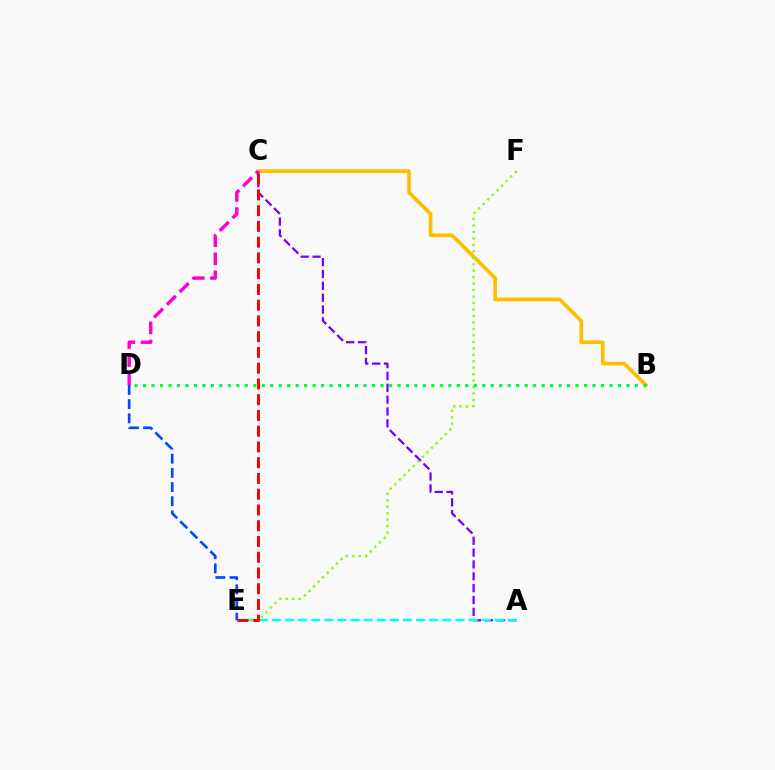{('B', 'C'): [{'color': '#ffbd00', 'line_style': 'solid', 'thickness': 2.64}], ('A', 'C'): [{'color': '#7200ff', 'line_style': 'dashed', 'thickness': 1.61}], ('A', 'E'): [{'color': '#00fff6', 'line_style': 'dashed', 'thickness': 1.78}], ('E', 'F'): [{'color': '#84ff00', 'line_style': 'dotted', 'thickness': 1.76}], ('D', 'E'): [{'color': '#004bff', 'line_style': 'dashed', 'thickness': 1.93}], ('C', 'D'): [{'color': '#ff00cf', 'line_style': 'dashed', 'thickness': 2.46}], ('C', 'E'): [{'color': '#ff0000', 'line_style': 'dashed', 'thickness': 2.14}], ('B', 'D'): [{'color': '#00ff39', 'line_style': 'dotted', 'thickness': 2.3}]}